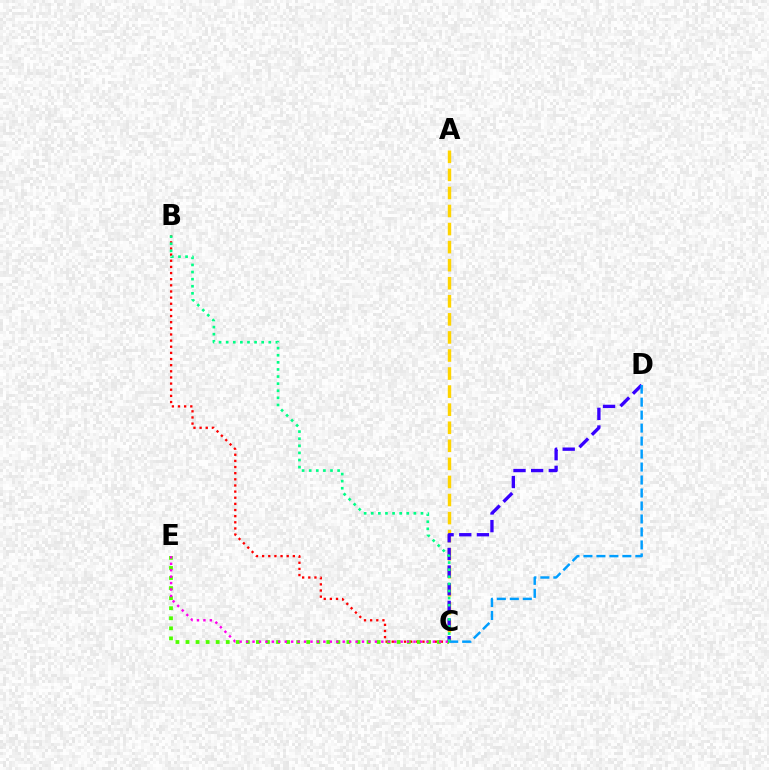{('A', 'C'): [{'color': '#ffd500', 'line_style': 'dashed', 'thickness': 2.45}], ('B', 'C'): [{'color': '#ff0000', 'line_style': 'dotted', 'thickness': 1.67}, {'color': '#00ff86', 'line_style': 'dotted', 'thickness': 1.93}], ('C', 'E'): [{'color': '#4fff00', 'line_style': 'dotted', 'thickness': 2.73}, {'color': '#ff00ed', 'line_style': 'dotted', 'thickness': 1.75}], ('C', 'D'): [{'color': '#3700ff', 'line_style': 'dashed', 'thickness': 2.4}, {'color': '#009eff', 'line_style': 'dashed', 'thickness': 1.76}]}